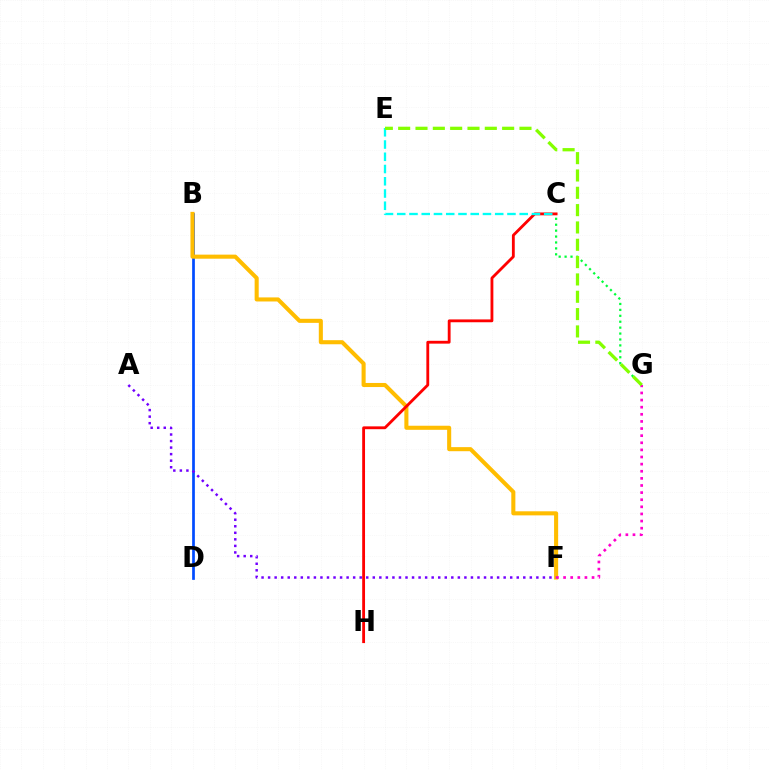{('B', 'D'): [{'color': '#004bff', 'line_style': 'solid', 'thickness': 1.95}], ('B', 'F'): [{'color': '#ffbd00', 'line_style': 'solid', 'thickness': 2.93}], ('C', 'G'): [{'color': '#00ff39', 'line_style': 'dotted', 'thickness': 1.61}], ('F', 'G'): [{'color': '#ff00cf', 'line_style': 'dotted', 'thickness': 1.93}], ('C', 'H'): [{'color': '#ff0000', 'line_style': 'solid', 'thickness': 2.04}], ('C', 'E'): [{'color': '#00fff6', 'line_style': 'dashed', 'thickness': 1.66}], ('A', 'F'): [{'color': '#7200ff', 'line_style': 'dotted', 'thickness': 1.78}], ('E', 'G'): [{'color': '#84ff00', 'line_style': 'dashed', 'thickness': 2.35}]}